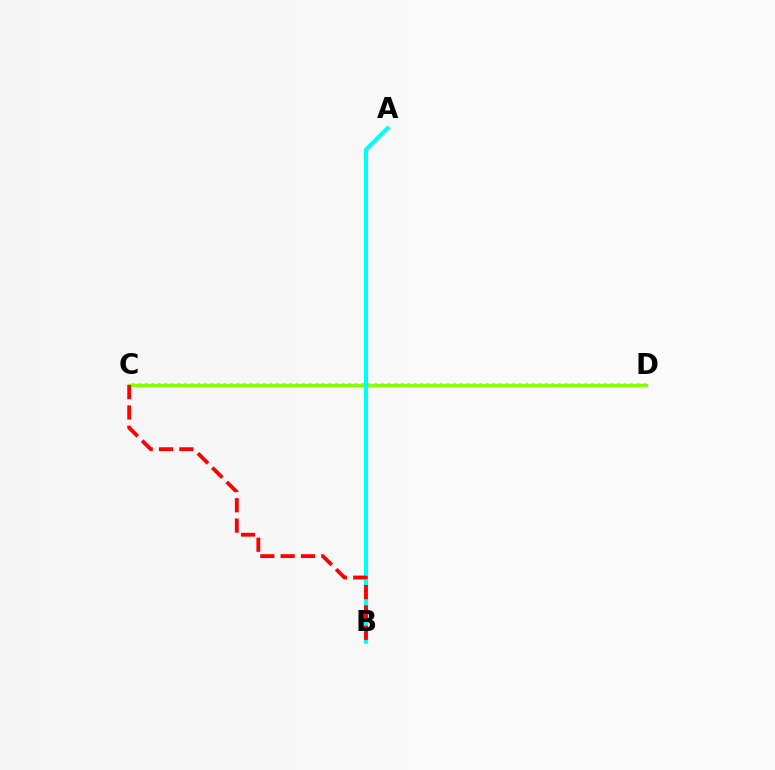{('C', 'D'): [{'color': '#7200ff', 'line_style': 'dotted', 'thickness': 1.78}, {'color': '#84ff00', 'line_style': 'solid', 'thickness': 2.35}], ('A', 'B'): [{'color': '#00fff6', 'line_style': 'solid', 'thickness': 2.99}], ('B', 'C'): [{'color': '#ff0000', 'line_style': 'dashed', 'thickness': 2.76}]}